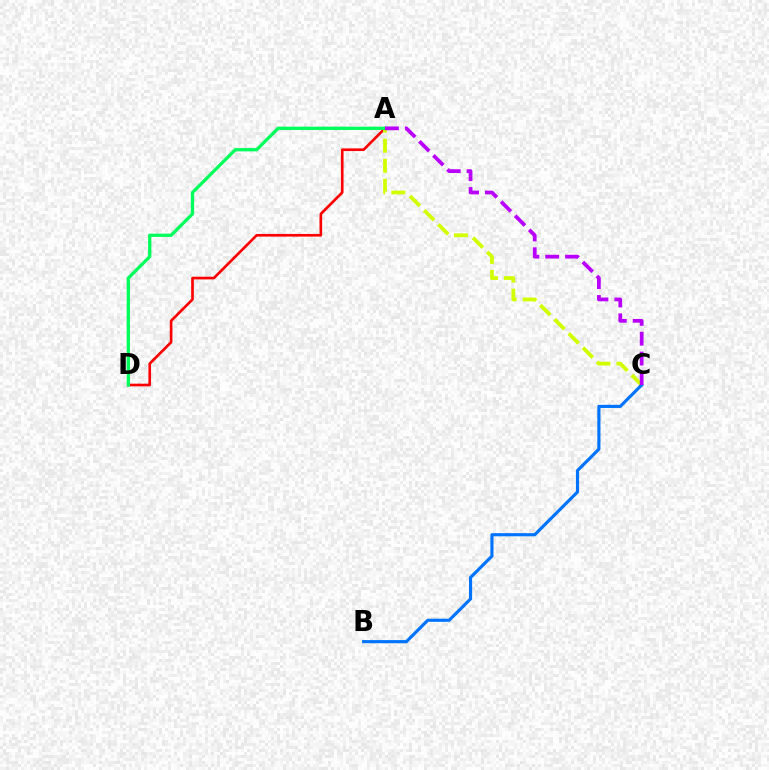{('A', 'D'): [{'color': '#ff0000', 'line_style': 'solid', 'thickness': 1.91}, {'color': '#00ff5c', 'line_style': 'solid', 'thickness': 2.38}], ('A', 'C'): [{'color': '#d1ff00', 'line_style': 'dashed', 'thickness': 2.73}, {'color': '#b900ff', 'line_style': 'dashed', 'thickness': 2.7}], ('B', 'C'): [{'color': '#0074ff', 'line_style': 'solid', 'thickness': 2.27}]}